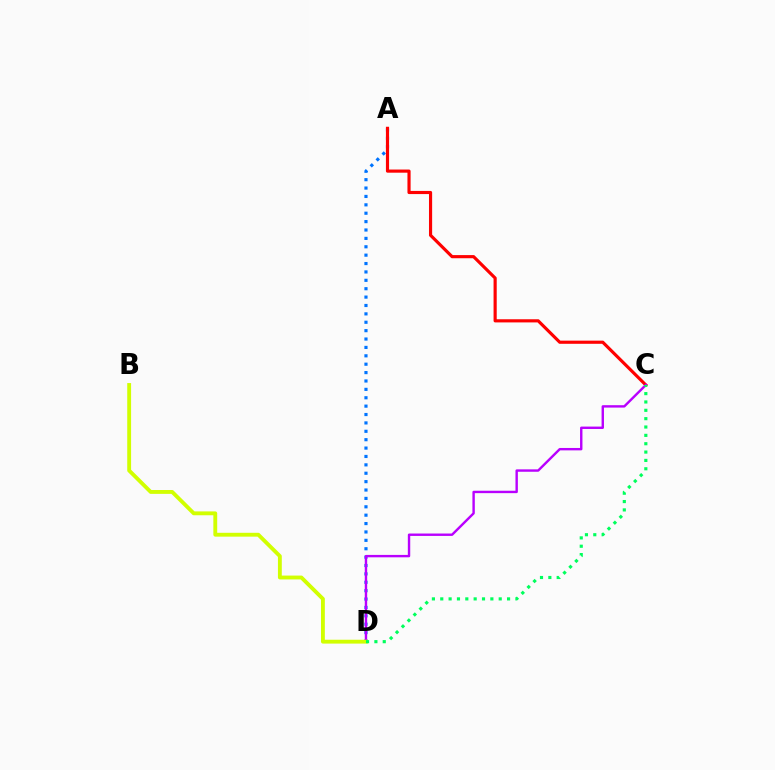{('A', 'D'): [{'color': '#0074ff', 'line_style': 'dotted', 'thickness': 2.28}], ('A', 'C'): [{'color': '#ff0000', 'line_style': 'solid', 'thickness': 2.27}], ('C', 'D'): [{'color': '#b900ff', 'line_style': 'solid', 'thickness': 1.73}, {'color': '#00ff5c', 'line_style': 'dotted', 'thickness': 2.27}], ('B', 'D'): [{'color': '#d1ff00', 'line_style': 'solid', 'thickness': 2.78}]}